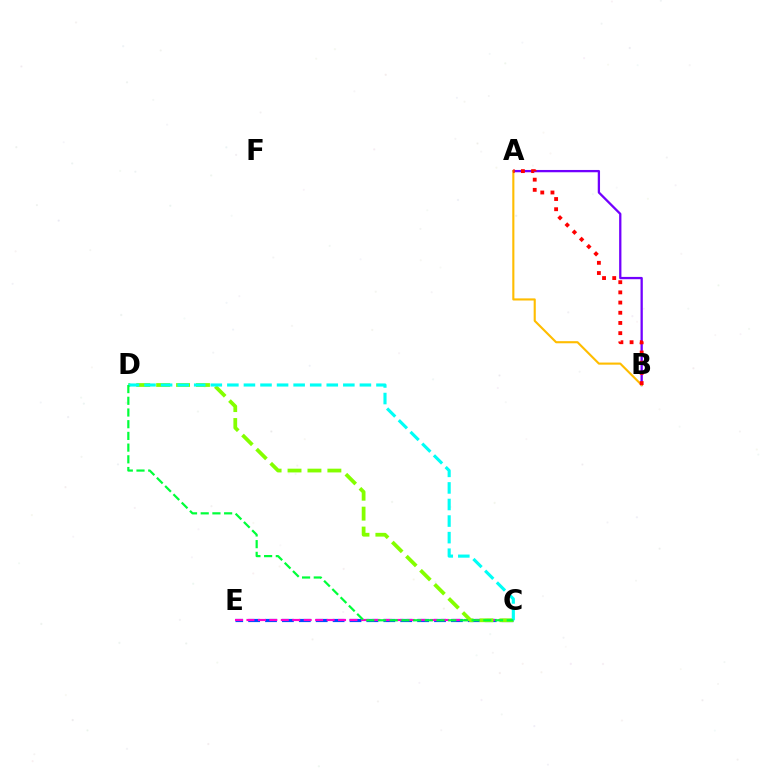{('C', 'E'): [{'color': '#004bff', 'line_style': 'dashed', 'thickness': 2.3}, {'color': '#ff00cf', 'line_style': 'dashed', 'thickness': 1.56}], ('A', 'B'): [{'color': '#7200ff', 'line_style': 'solid', 'thickness': 1.65}, {'color': '#ffbd00', 'line_style': 'solid', 'thickness': 1.52}, {'color': '#ff0000', 'line_style': 'dotted', 'thickness': 2.77}], ('C', 'D'): [{'color': '#84ff00', 'line_style': 'dashed', 'thickness': 2.71}, {'color': '#00fff6', 'line_style': 'dashed', 'thickness': 2.25}, {'color': '#00ff39', 'line_style': 'dashed', 'thickness': 1.59}]}